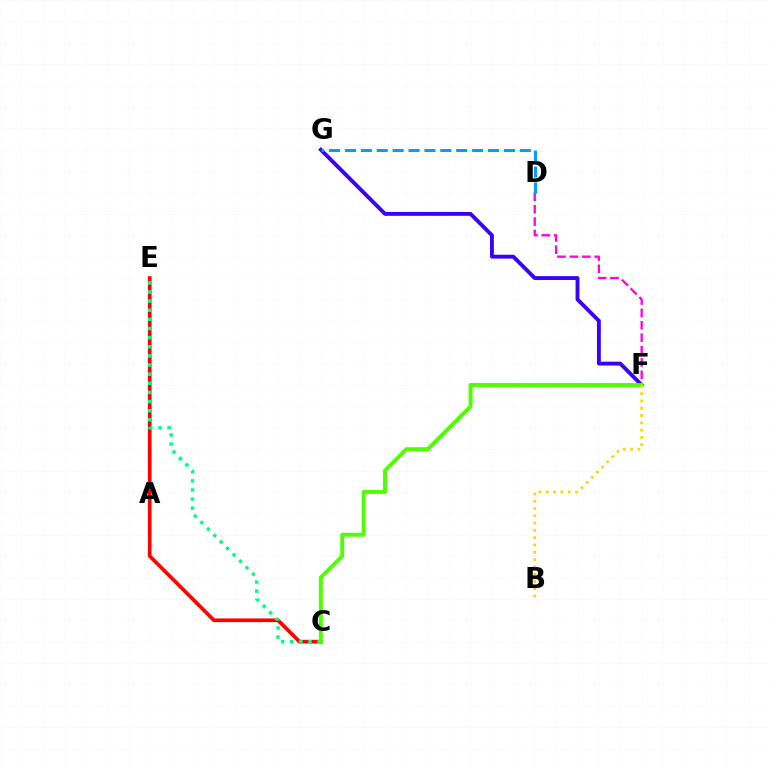{('F', 'G'): [{'color': '#3700ff', 'line_style': 'solid', 'thickness': 2.77}], ('C', 'E'): [{'color': '#ff0000', 'line_style': 'solid', 'thickness': 2.65}, {'color': '#00ff86', 'line_style': 'dotted', 'thickness': 2.48}], ('D', 'F'): [{'color': '#ff00ed', 'line_style': 'dashed', 'thickness': 1.68}], ('C', 'F'): [{'color': '#4fff00', 'line_style': 'solid', 'thickness': 2.82}], ('B', 'F'): [{'color': '#ffd500', 'line_style': 'dotted', 'thickness': 1.98}], ('D', 'G'): [{'color': '#009eff', 'line_style': 'dashed', 'thickness': 2.16}]}